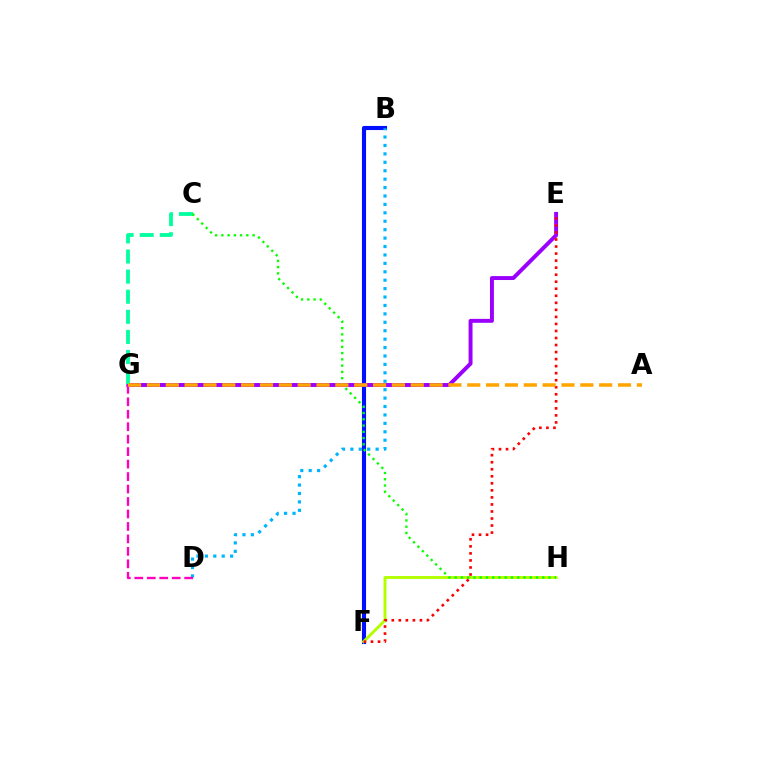{('B', 'F'): [{'color': '#0010ff', 'line_style': 'solid', 'thickness': 2.96}], ('F', 'H'): [{'color': '#b3ff00', 'line_style': 'solid', 'thickness': 2.1}], ('E', 'G'): [{'color': '#9b00ff', 'line_style': 'solid', 'thickness': 2.83}], ('C', 'G'): [{'color': '#00ff9d', 'line_style': 'dashed', 'thickness': 2.73}], ('B', 'D'): [{'color': '#00b5ff', 'line_style': 'dotted', 'thickness': 2.29}], ('D', 'G'): [{'color': '#ff00bd', 'line_style': 'dashed', 'thickness': 1.69}], ('C', 'H'): [{'color': '#08ff00', 'line_style': 'dotted', 'thickness': 1.7}], ('E', 'F'): [{'color': '#ff0000', 'line_style': 'dotted', 'thickness': 1.91}], ('A', 'G'): [{'color': '#ffa500', 'line_style': 'dashed', 'thickness': 2.56}]}